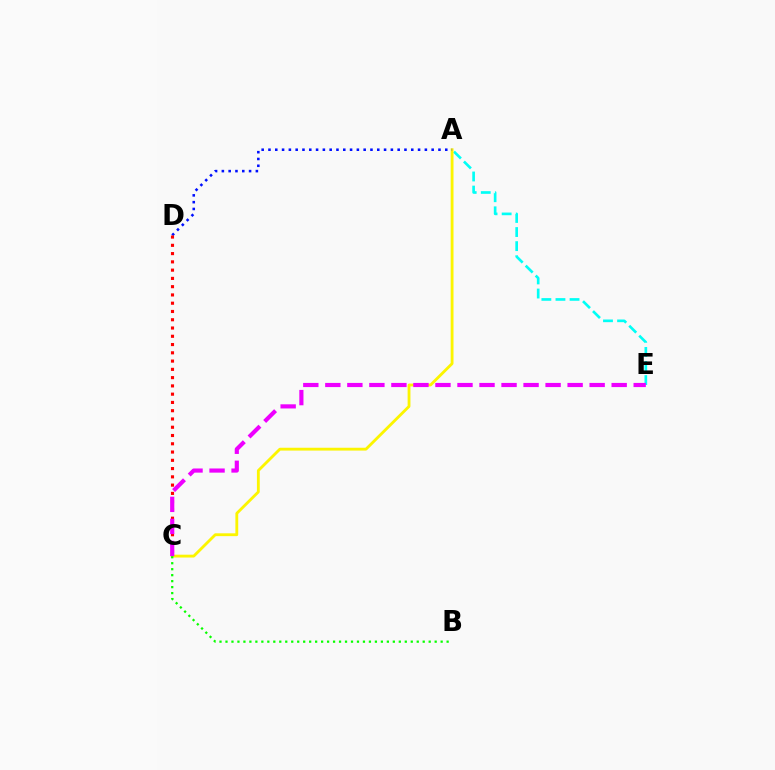{('A', 'E'): [{'color': '#00fff6', 'line_style': 'dashed', 'thickness': 1.91}], ('A', 'C'): [{'color': '#fcf500', 'line_style': 'solid', 'thickness': 2.04}], ('B', 'C'): [{'color': '#08ff00', 'line_style': 'dotted', 'thickness': 1.62}], ('A', 'D'): [{'color': '#0010ff', 'line_style': 'dotted', 'thickness': 1.85}], ('C', 'D'): [{'color': '#ff0000', 'line_style': 'dotted', 'thickness': 2.25}], ('C', 'E'): [{'color': '#ee00ff', 'line_style': 'dashed', 'thickness': 2.99}]}